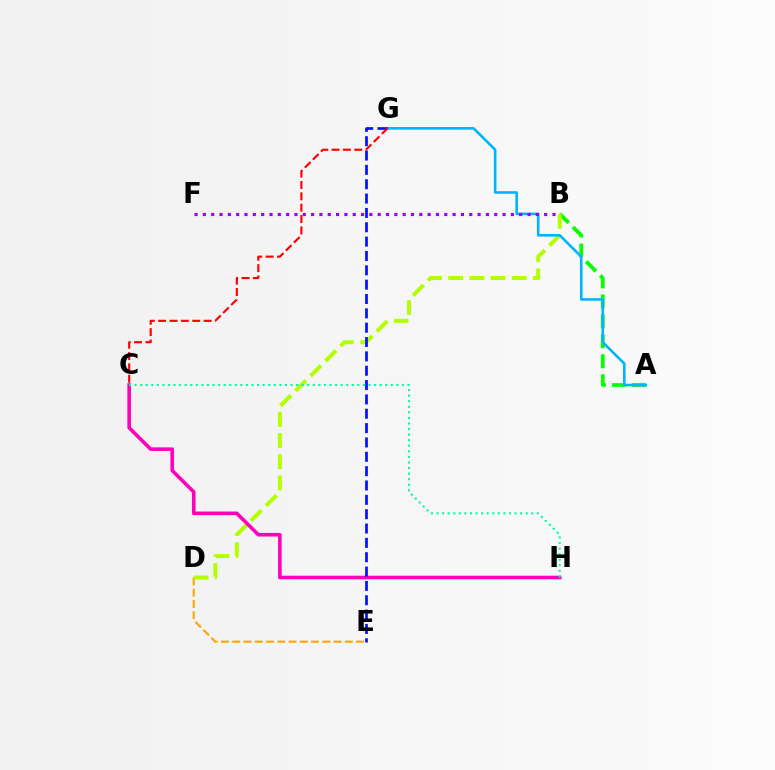{('D', 'E'): [{'color': '#ffa500', 'line_style': 'dashed', 'thickness': 1.53}], ('A', 'B'): [{'color': '#08ff00', 'line_style': 'dashed', 'thickness': 2.71}], ('B', 'D'): [{'color': '#b3ff00', 'line_style': 'dashed', 'thickness': 2.88}], ('C', 'H'): [{'color': '#ff00bd', 'line_style': 'solid', 'thickness': 2.59}, {'color': '#00ff9d', 'line_style': 'dotted', 'thickness': 1.51}], ('A', 'G'): [{'color': '#00b5ff', 'line_style': 'solid', 'thickness': 1.88}], ('E', 'G'): [{'color': '#0010ff', 'line_style': 'dashed', 'thickness': 1.95}], ('C', 'G'): [{'color': '#ff0000', 'line_style': 'dashed', 'thickness': 1.54}], ('B', 'F'): [{'color': '#9b00ff', 'line_style': 'dotted', 'thickness': 2.26}]}